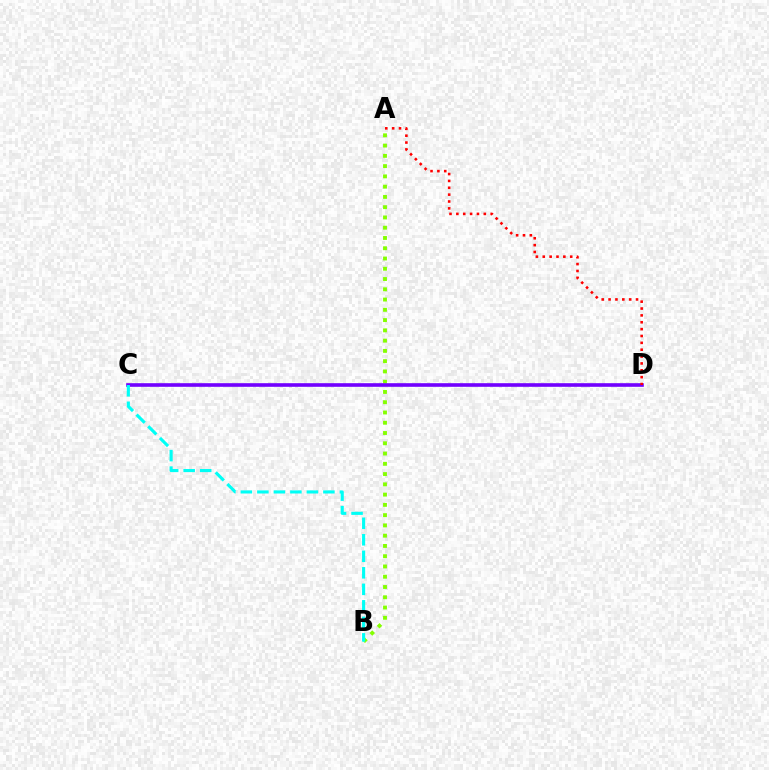{('A', 'B'): [{'color': '#84ff00', 'line_style': 'dotted', 'thickness': 2.79}], ('C', 'D'): [{'color': '#7200ff', 'line_style': 'solid', 'thickness': 2.6}], ('B', 'C'): [{'color': '#00fff6', 'line_style': 'dashed', 'thickness': 2.24}], ('A', 'D'): [{'color': '#ff0000', 'line_style': 'dotted', 'thickness': 1.86}]}